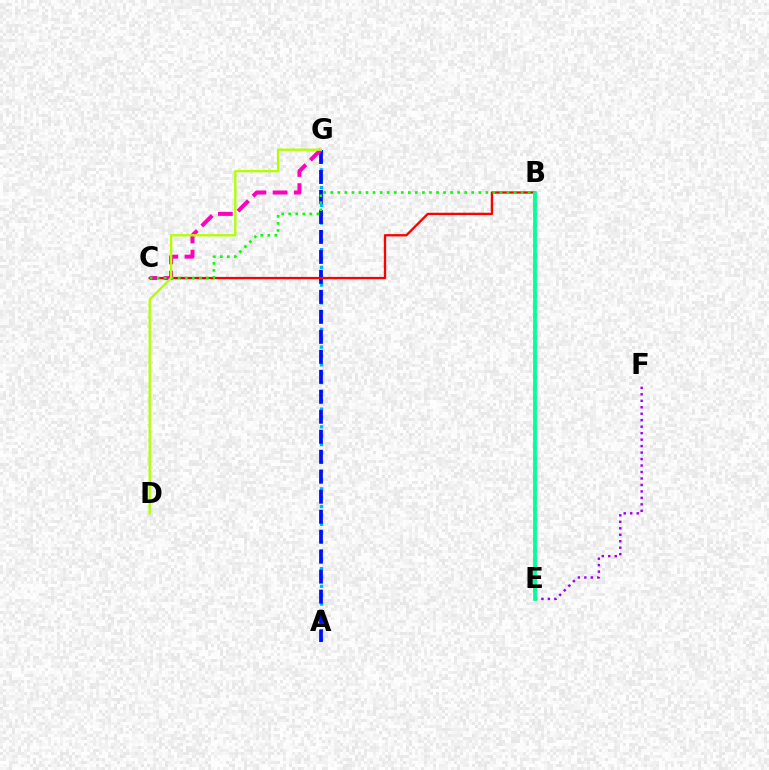{('A', 'G'): [{'color': '#00b5ff', 'line_style': 'dotted', 'thickness': 2.41}, {'color': '#0010ff', 'line_style': 'dashed', 'thickness': 2.71}], ('E', 'F'): [{'color': '#9b00ff', 'line_style': 'dotted', 'thickness': 1.76}], ('B', 'C'): [{'color': '#ff0000', 'line_style': 'solid', 'thickness': 1.67}, {'color': '#08ff00', 'line_style': 'dotted', 'thickness': 1.92}], ('C', 'G'): [{'color': '#ff00bd', 'line_style': 'dashed', 'thickness': 2.88}], ('B', 'E'): [{'color': '#ffa500', 'line_style': 'dotted', 'thickness': 2.75}, {'color': '#00ff9d', 'line_style': 'solid', 'thickness': 2.7}], ('D', 'G'): [{'color': '#b3ff00', 'line_style': 'solid', 'thickness': 1.68}]}